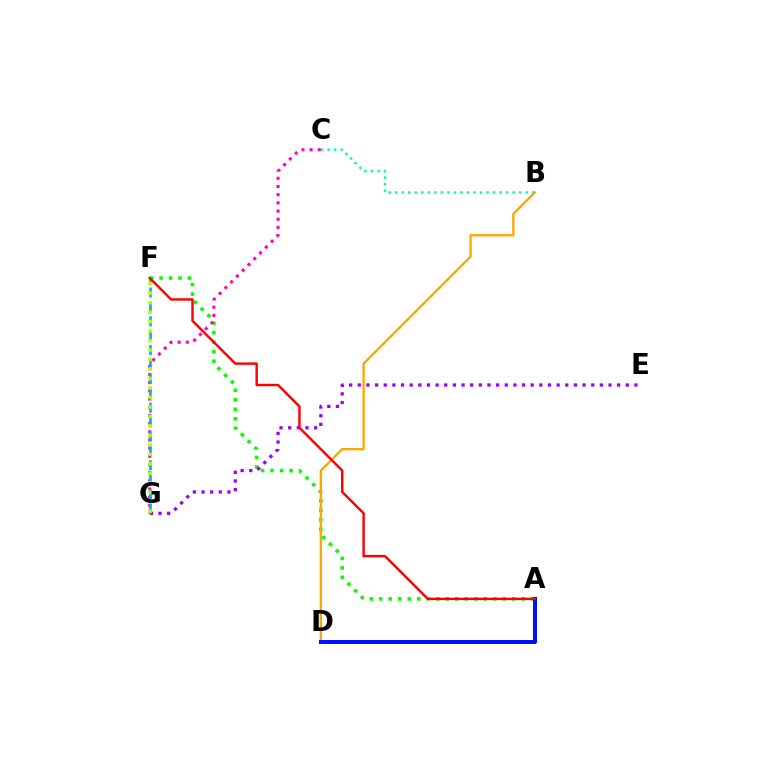{('A', 'F'): [{'color': '#08ff00', 'line_style': 'dotted', 'thickness': 2.58}, {'color': '#ff0000', 'line_style': 'solid', 'thickness': 1.76}], ('B', 'C'): [{'color': '#00ff9d', 'line_style': 'dotted', 'thickness': 1.77}], ('B', 'D'): [{'color': '#ffa500', 'line_style': 'solid', 'thickness': 1.67}], ('A', 'D'): [{'color': '#0010ff', 'line_style': 'solid', 'thickness': 2.87}], ('E', 'G'): [{'color': '#9b00ff', 'line_style': 'dotted', 'thickness': 2.35}], ('C', 'G'): [{'color': '#ff00bd', 'line_style': 'dotted', 'thickness': 2.22}], ('F', 'G'): [{'color': '#00b5ff', 'line_style': 'dashed', 'thickness': 1.96}, {'color': '#b3ff00', 'line_style': 'dotted', 'thickness': 2.58}]}